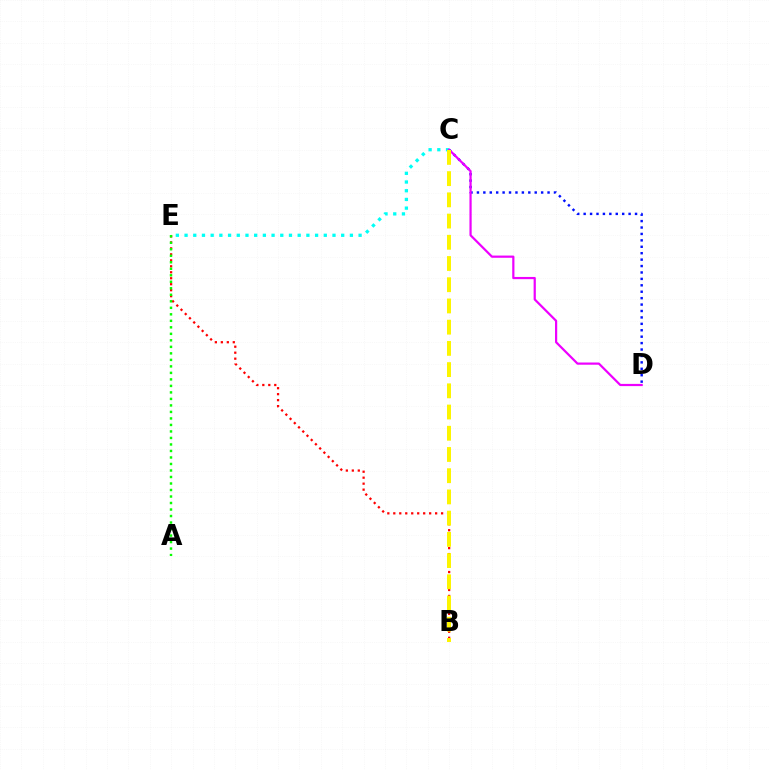{('C', 'D'): [{'color': '#0010ff', 'line_style': 'dotted', 'thickness': 1.74}, {'color': '#ee00ff', 'line_style': 'solid', 'thickness': 1.59}], ('C', 'E'): [{'color': '#00fff6', 'line_style': 'dotted', 'thickness': 2.36}], ('B', 'E'): [{'color': '#ff0000', 'line_style': 'dotted', 'thickness': 1.62}], ('A', 'E'): [{'color': '#08ff00', 'line_style': 'dotted', 'thickness': 1.77}], ('B', 'C'): [{'color': '#fcf500', 'line_style': 'dashed', 'thickness': 2.88}]}